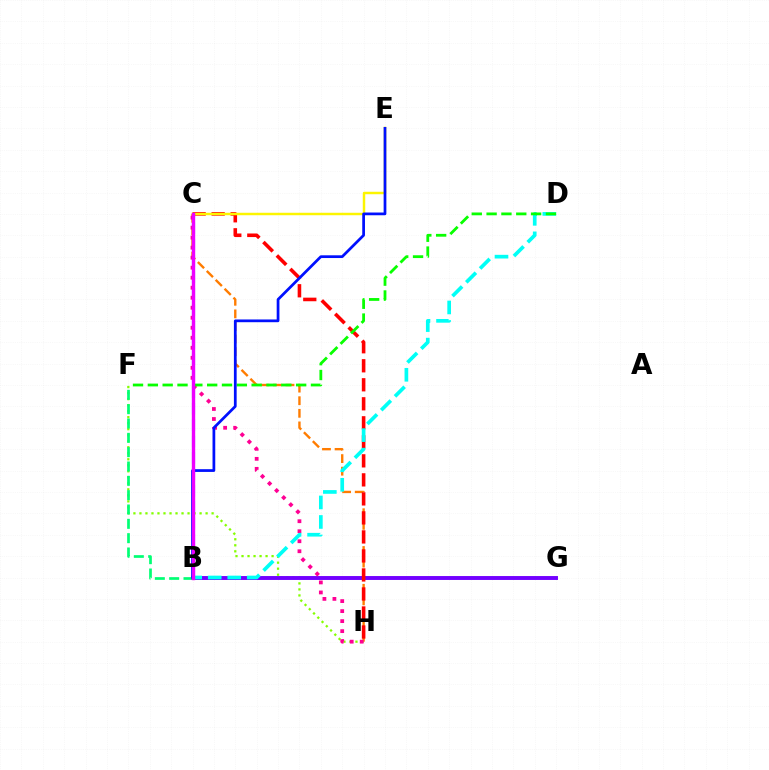{('F', 'H'): [{'color': '#84ff00', 'line_style': 'dotted', 'thickness': 1.63}], ('B', 'G'): [{'color': '#7200ff', 'line_style': 'solid', 'thickness': 2.82}], ('C', 'H'): [{'color': '#ff7c00', 'line_style': 'dashed', 'thickness': 1.71}, {'color': '#ff0000', 'line_style': 'dashed', 'thickness': 2.58}, {'color': '#ff0094', 'line_style': 'dotted', 'thickness': 2.72}], ('B', 'F'): [{'color': '#00ff74', 'line_style': 'dashed', 'thickness': 1.95}], ('C', 'E'): [{'color': '#fcf500', 'line_style': 'solid', 'thickness': 1.77}], ('B', 'D'): [{'color': '#00fff6', 'line_style': 'dashed', 'thickness': 2.65}], ('D', 'F'): [{'color': '#08ff00', 'line_style': 'dashed', 'thickness': 2.01}], ('B', 'C'): [{'color': '#008cff', 'line_style': 'dashed', 'thickness': 2.23}, {'color': '#ee00ff', 'line_style': 'solid', 'thickness': 2.43}], ('B', 'E'): [{'color': '#0010ff', 'line_style': 'solid', 'thickness': 1.97}]}